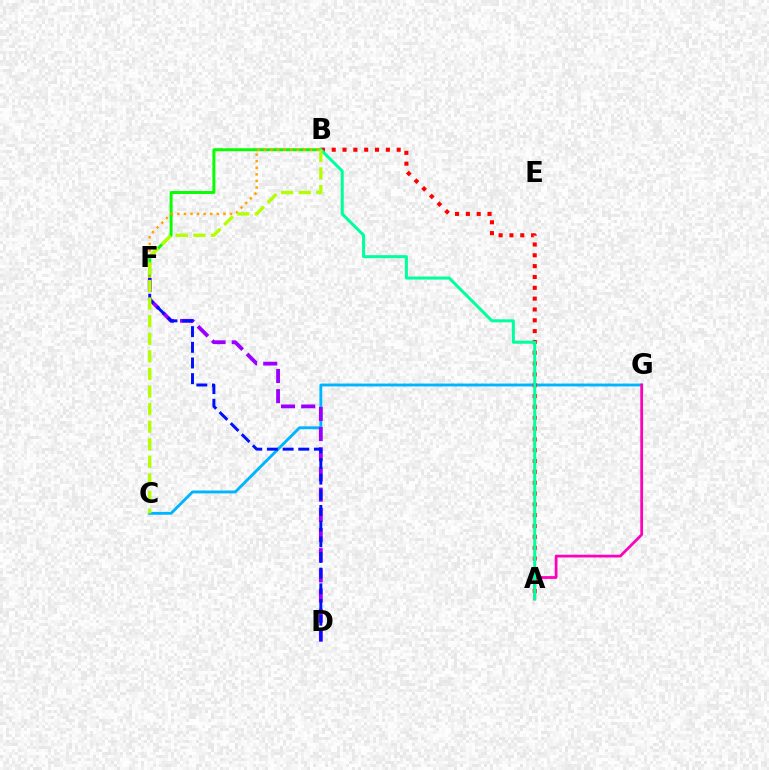{('B', 'F'): [{'color': '#08ff00', 'line_style': 'solid', 'thickness': 2.14}, {'color': '#ffa500', 'line_style': 'dotted', 'thickness': 1.79}], ('C', 'G'): [{'color': '#00b5ff', 'line_style': 'solid', 'thickness': 2.07}], ('A', 'G'): [{'color': '#ff00bd', 'line_style': 'solid', 'thickness': 1.99}], ('A', 'B'): [{'color': '#ff0000', 'line_style': 'dotted', 'thickness': 2.94}, {'color': '#00ff9d', 'line_style': 'solid', 'thickness': 2.17}], ('D', 'F'): [{'color': '#9b00ff', 'line_style': 'dashed', 'thickness': 2.74}, {'color': '#0010ff', 'line_style': 'dashed', 'thickness': 2.13}], ('B', 'C'): [{'color': '#b3ff00', 'line_style': 'dashed', 'thickness': 2.39}]}